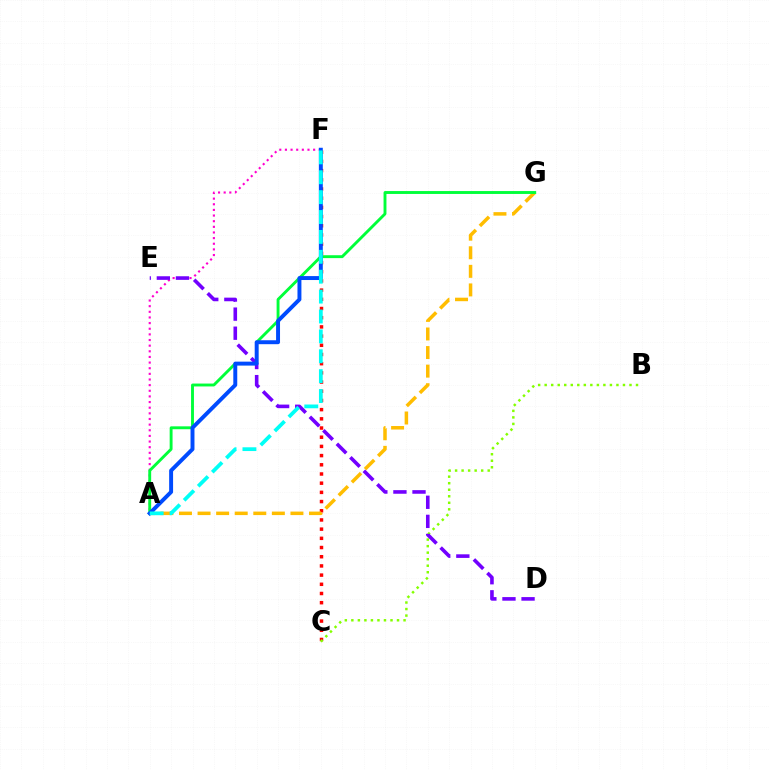{('C', 'F'): [{'color': '#ff0000', 'line_style': 'dotted', 'thickness': 2.5}], ('A', 'G'): [{'color': '#ffbd00', 'line_style': 'dashed', 'thickness': 2.52}, {'color': '#00ff39', 'line_style': 'solid', 'thickness': 2.08}], ('B', 'C'): [{'color': '#84ff00', 'line_style': 'dotted', 'thickness': 1.77}], ('A', 'F'): [{'color': '#ff00cf', 'line_style': 'dotted', 'thickness': 1.53}, {'color': '#004bff', 'line_style': 'solid', 'thickness': 2.83}, {'color': '#00fff6', 'line_style': 'dashed', 'thickness': 2.7}], ('D', 'E'): [{'color': '#7200ff', 'line_style': 'dashed', 'thickness': 2.59}]}